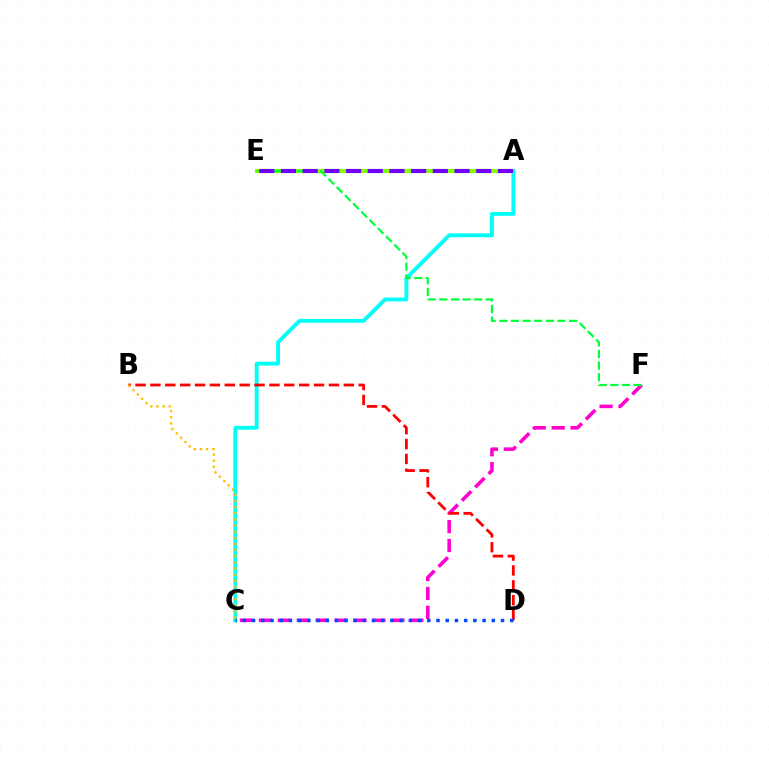{('C', 'F'): [{'color': '#ff00cf', 'line_style': 'dashed', 'thickness': 2.57}], ('A', 'E'): [{'color': '#84ff00', 'line_style': 'solid', 'thickness': 2.98}, {'color': '#7200ff', 'line_style': 'dashed', 'thickness': 2.95}], ('A', 'C'): [{'color': '#00fff6', 'line_style': 'solid', 'thickness': 2.76}], ('B', 'D'): [{'color': '#ff0000', 'line_style': 'dashed', 'thickness': 2.02}], ('C', 'D'): [{'color': '#004bff', 'line_style': 'dotted', 'thickness': 2.51}], ('E', 'F'): [{'color': '#00ff39', 'line_style': 'dashed', 'thickness': 1.58}], ('B', 'C'): [{'color': '#ffbd00', 'line_style': 'dotted', 'thickness': 1.67}]}